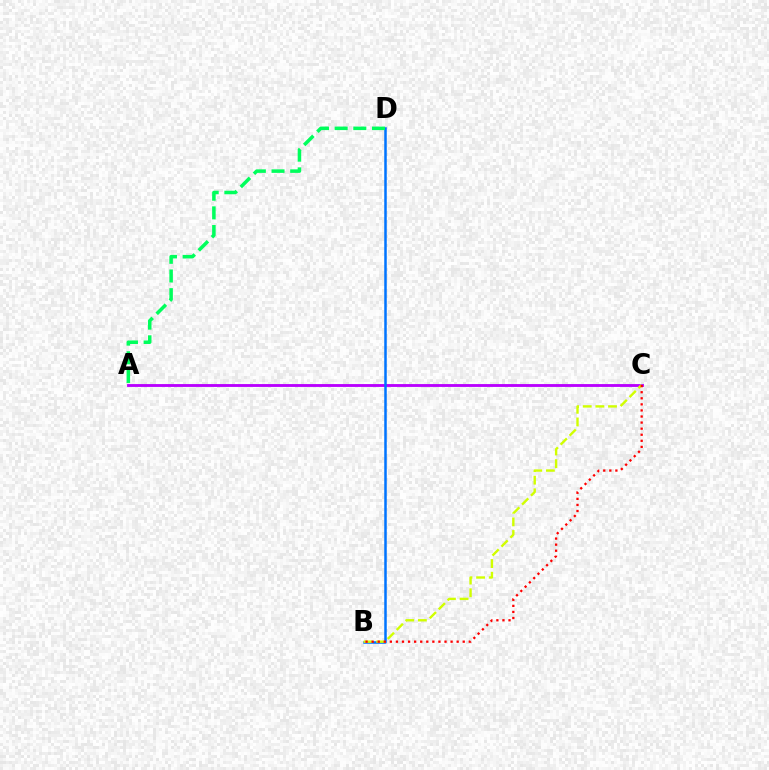{('A', 'C'): [{'color': '#b900ff', 'line_style': 'solid', 'thickness': 2.05}], ('B', 'D'): [{'color': '#0074ff', 'line_style': 'solid', 'thickness': 1.8}], ('A', 'D'): [{'color': '#00ff5c', 'line_style': 'dashed', 'thickness': 2.54}], ('B', 'C'): [{'color': '#d1ff00', 'line_style': 'dashed', 'thickness': 1.72}, {'color': '#ff0000', 'line_style': 'dotted', 'thickness': 1.65}]}